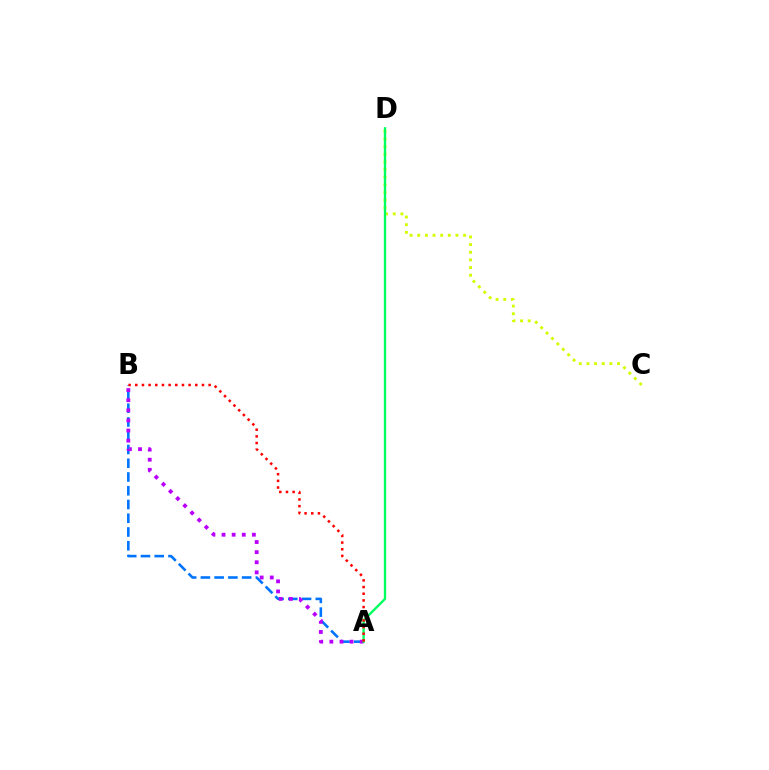{('C', 'D'): [{'color': '#d1ff00', 'line_style': 'dotted', 'thickness': 2.08}], ('A', 'B'): [{'color': '#0074ff', 'line_style': 'dashed', 'thickness': 1.87}, {'color': '#b900ff', 'line_style': 'dotted', 'thickness': 2.75}, {'color': '#ff0000', 'line_style': 'dotted', 'thickness': 1.81}], ('A', 'D'): [{'color': '#00ff5c', 'line_style': 'solid', 'thickness': 1.68}]}